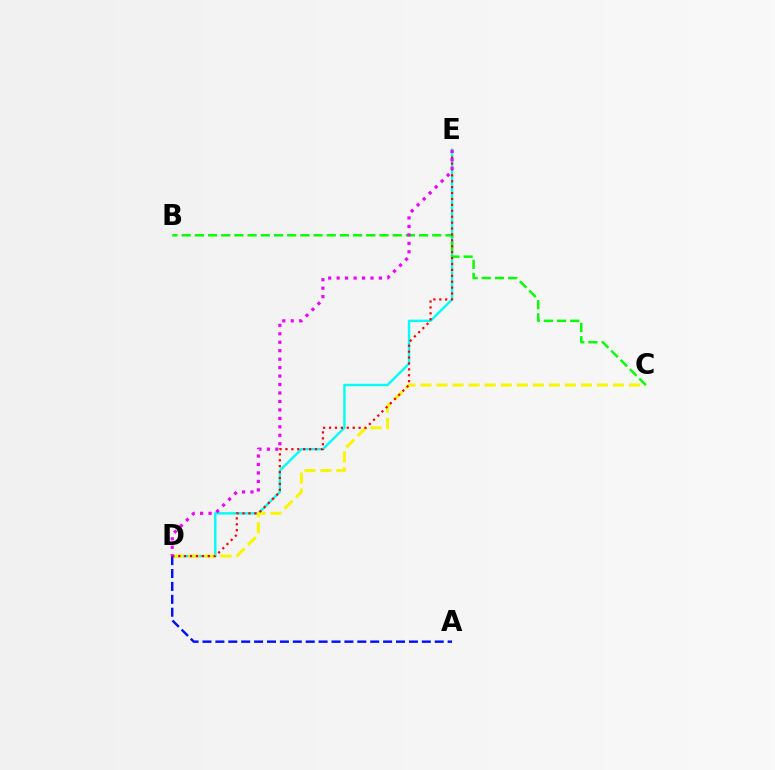{('D', 'E'): [{'color': '#00fff6', 'line_style': 'solid', 'thickness': 1.73}, {'color': '#ff0000', 'line_style': 'dotted', 'thickness': 1.61}, {'color': '#ee00ff', 'line_style': 'dotted', 'thickness': 2.3}], ('C', 'D'): [{'color': '#fcf500', 'line_style': 'dashed', 'thickness': 2.18}], ('B', 'C'): [{'color': '#08ff00', 'line_style': 'dashed', 'thickness': 1.79}], ('A', 'D'): [{'color': '#0010ff', 'line_style': 'dashed', 'thickness': 1.75}]}